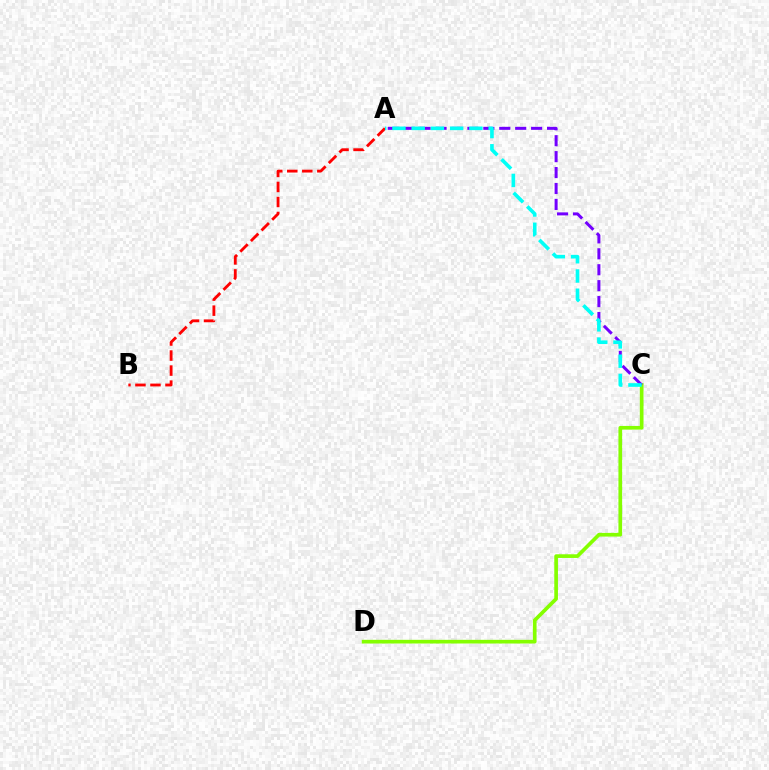{('C', 'D'): [{'color': '#84ff00', 'line_style': 'solid', 'thickness': 2.65}], ('A', 'C'): [{'color': '#7200ff', 'line_style': 'dashed', 'thickness': 2.16}, {'color': '#00fff6', 'line_style': 'dashed', 'thickness': 2.61}], ('A', 'B'): [{'color': '#ff0000', 'line_style': 'dashed', 'thickness': 2.04}]}